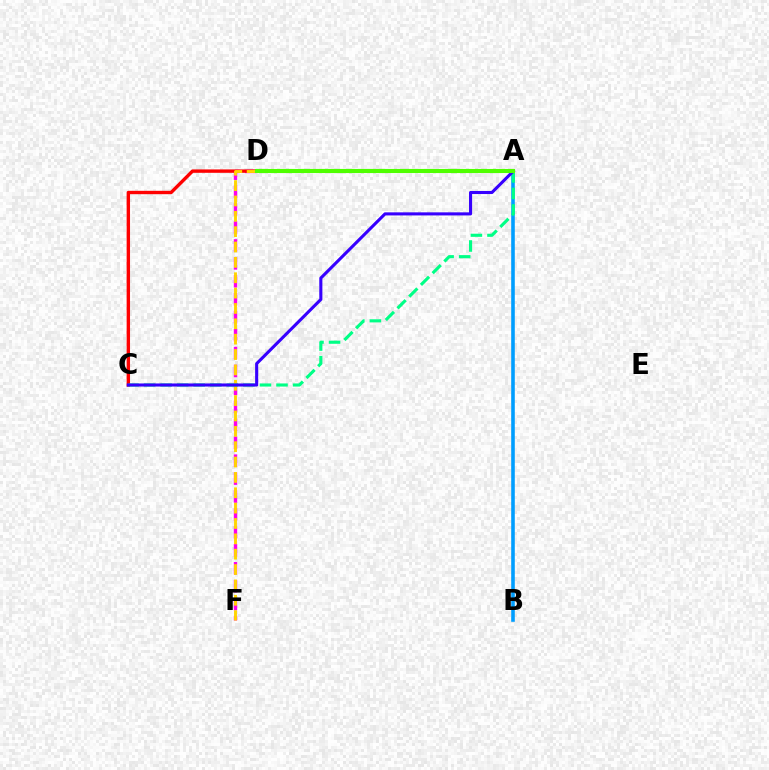{('D', 'F'): [{'color': '#ff00ed', 'line_style': 'dashed', 'thickness': 2.44}, {'color': '#ffd500', 'line_style': 'dashed', 'thickness': 2.09}], ('C', 'D'): [{'color': '#ff0000', 'line_style': 'solid', 'thickness': 2.44}], ('A', 'B'): [{'color': '#009eff', 'line_style': 'solid', 'thickness': 2.58}], ('A', 'C'): [{'color': '#00ff86', 'line_style': 'dashed', 'thickness': 2.25}, {'color': '#3700ff', 'line_style': 'solid', 'thickness': 2.22}], ('A', 'D'): [{'color': '#4fff00', 'line_style': 'solid', 'thickness': 2.96}]}